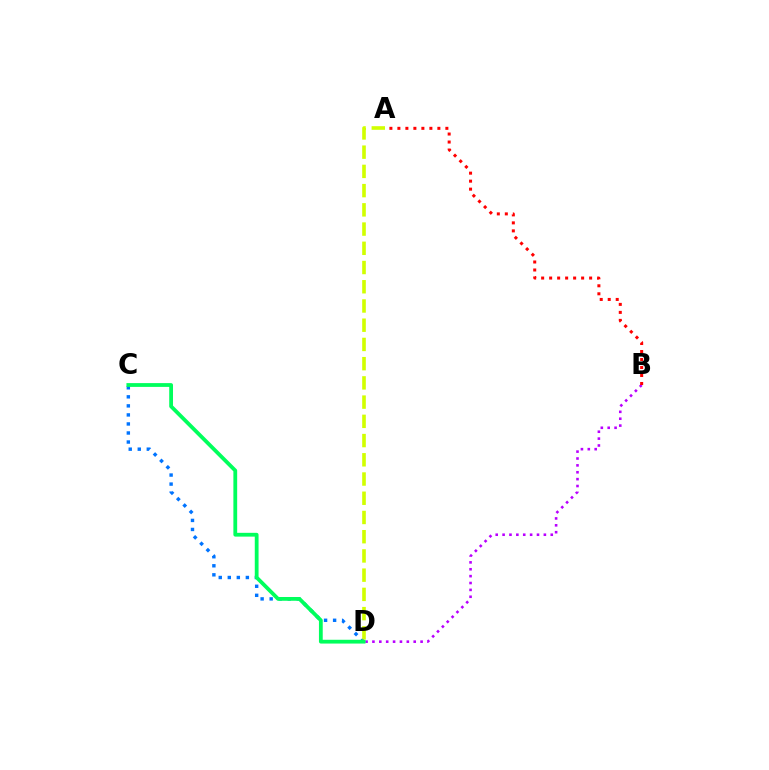{('C', 'D'): [{'color': '#0074ff', 'line_style': 'dotted', 'thickness': 2.46}, {'color': '#00ff5c', 'line_style': 'solid', 'thickness': 2.73}], ('B', 'D'): [{'color': '#b900ff', 'line_style': 'dotted', 'thickness': 1.87}], ('A', 'D'): [{'color': '#d1ff00', 'line_style': 'dashed', 'thickness': 2.61}], ('A', 'B'): [{'color': '#ff0000', 'line_style': 'dotted', 'thickness': 2.17}]}